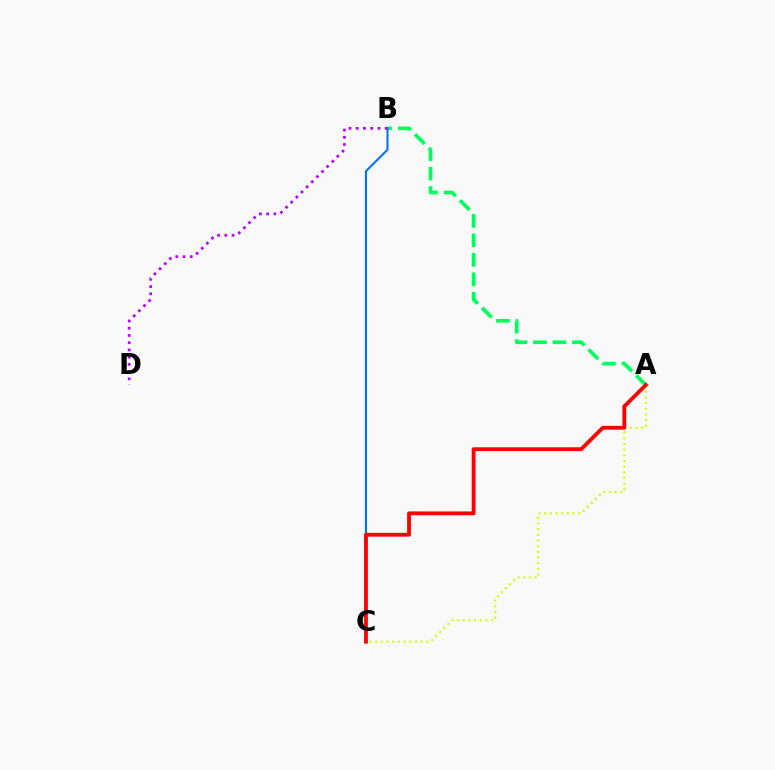{('A', 'B'): [{'color': '#00ff5c', 'line_style': 'dashed', 'thickness': 2.64}], ('B', 'C'): [{'color': '#0074ff', 'line_style': 'solid', 'thickness': 1.5}], ('A', 'C'): [{'color': '#d1ff00', 'line_style': 'dotted', 'thickness': 1.54}, {'color': '#ff0000', 'line_style': 'solid', 'thickness': 2.75}], ('B', 'D'): [{'color': '#b900ff', 'line_style': 'dotted', 'thickness': 1.97}]}